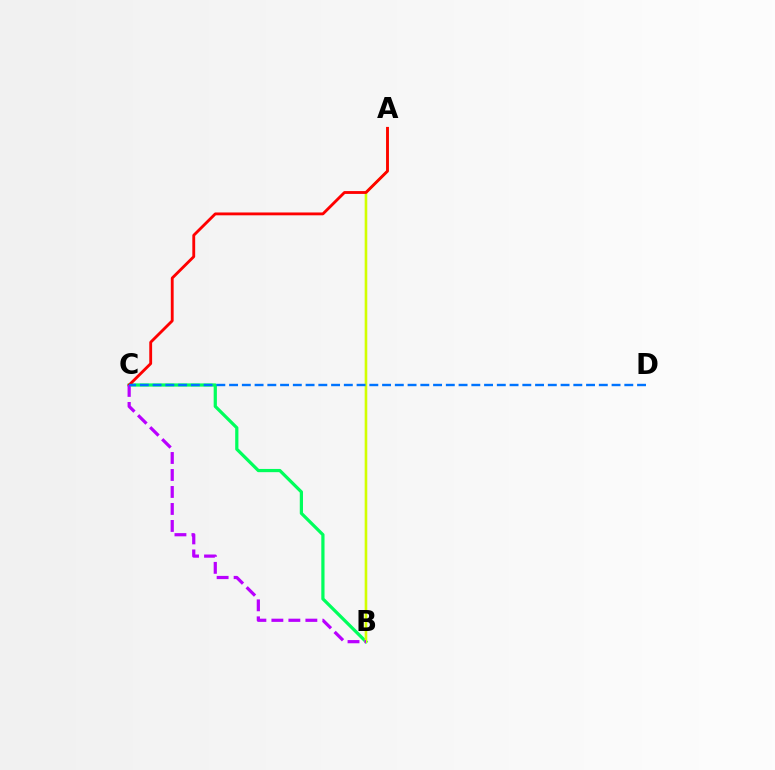{('B', 'C'): [{'color': '#00ff5c', 'line_style': 'solid', 'thickness': 2.32}, {'color': '#b900ff', 'line_style': 'dashed', 'thickness': 2.31}], ('A', 'B'): [{'color': '#d1ff00', 'line_style': 'solid', 'thickness': 1.88}], ('A', 'C'): [{'color': '#ff0000', 'line_style': 'solid', 'thickness': 2.05}], ('C', 'D'): [{'color': '#0074ff', 'line_style': 'dashed', 'thickness': 1.73}]}